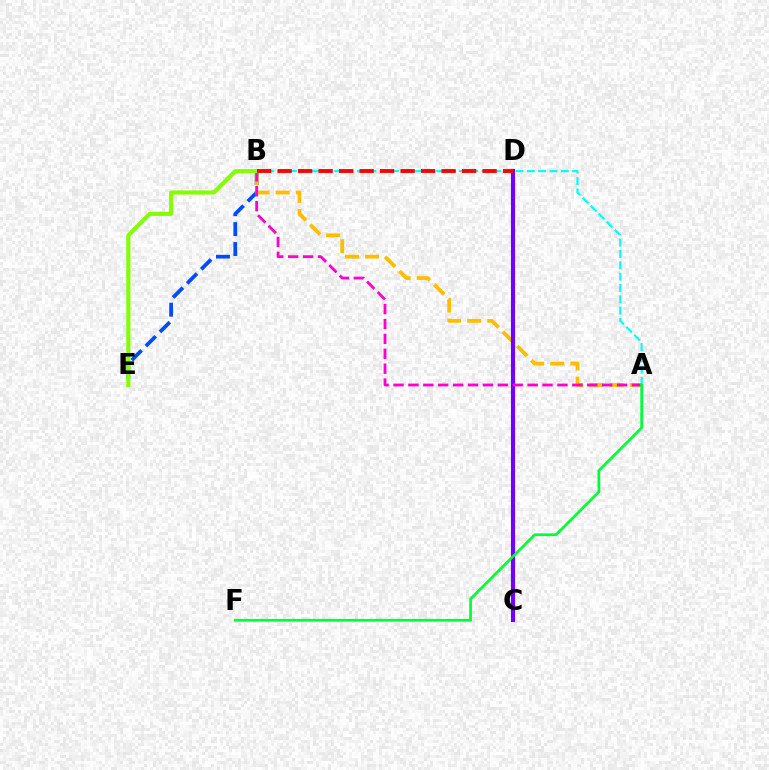{('B', 'E'): [{'color': '#004bff', 'line_style': 'dashed', 'thickness': 2.71}, {'color': '#84ff00', 'line_style': 'solid', 'thickness': 2.95}], ('A', 'B'): [{'color': '#ffbd00', 'line_style': 'dashed', 'thickness': 2.74}, {'color': '#ff00cf', 'line_style': 'dashed', 'thickness': 2.02}, {'color': '#00fff6', 'line_style': 'dashed', 'thickness': 1.54}], ('C', 'D'): [{'color': '#7200ff', 'line_style': 'solid', 'thickness': 2.97}], ('A', 'F'): [{'color': '#00ff39', 'line_style': 'solid', 'thickness': 1.96}], ('B', 'D'): [{'color': '#ff0000', 'line_style': 'dashed', 'thickness': 2.78}]}